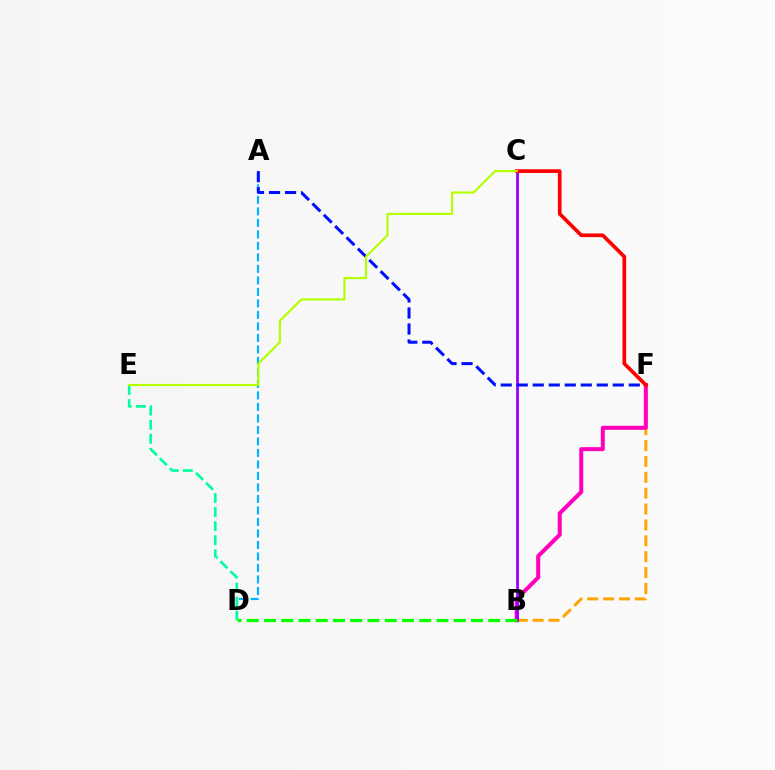{('B', 'F'): [{'color': '#ffa500', 'line_style': 'dashed', 'thickness': 2.16}, {'color': '#ff00bd', 'line_style': 'solid', 'thickness': 2.9}], ('A', 'D'): [{'color': '#00b5ff', 'line_style': 'dashed', 'thickness': 1.56}], ('D', 'E'): [{'color': '#00ff9d', 'line_style': 'dashed', 'thickness': 1.91}], ('B', 'C'): [{'color': '#9b00ff', 'line_style': 'solid', 'thickness': 2.02}], ('B', 'D'): [{'color': '#08ff00', 'line_style': 'dashed', 'thickness': 2.34}], ('A', 'F'): [{'color': '#0010ff', 'line_style': 'dashed', 'thickness': 2.17}], ('C', 'F'): [{'color': '#ff0000', 'line_style': 'solid', 'thickness': 2.65}], ('C', 'E'): [{'color': '#b3ff00', 'line_style': 'solid', 'thickness': 1.56}]}